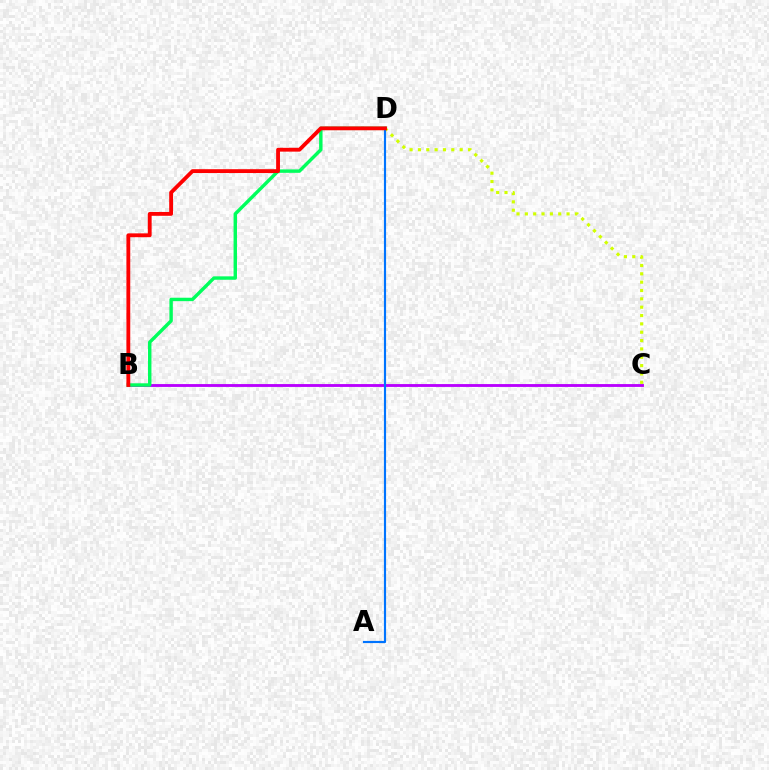{('B', 'C'): [{'color': '#b900ff', 'line_style': 'solid', 'thickness': 2.06}], ('B', 'D'): [{'color': '#00ff5c', 'line_style': 'solid', 'thickness': 2.46}, {'color': '#ff0000', 'line_style': 'solid', 'thickness': 2.76}], ('C', 'D'): [{'color': '#d1ff00', 'line_style': 'dotted', 'thickness': 2.27}], ('A', 'D'): [{'color': '#0074ff', 'line_style': 'solid', 'thickness': 1.55}]}